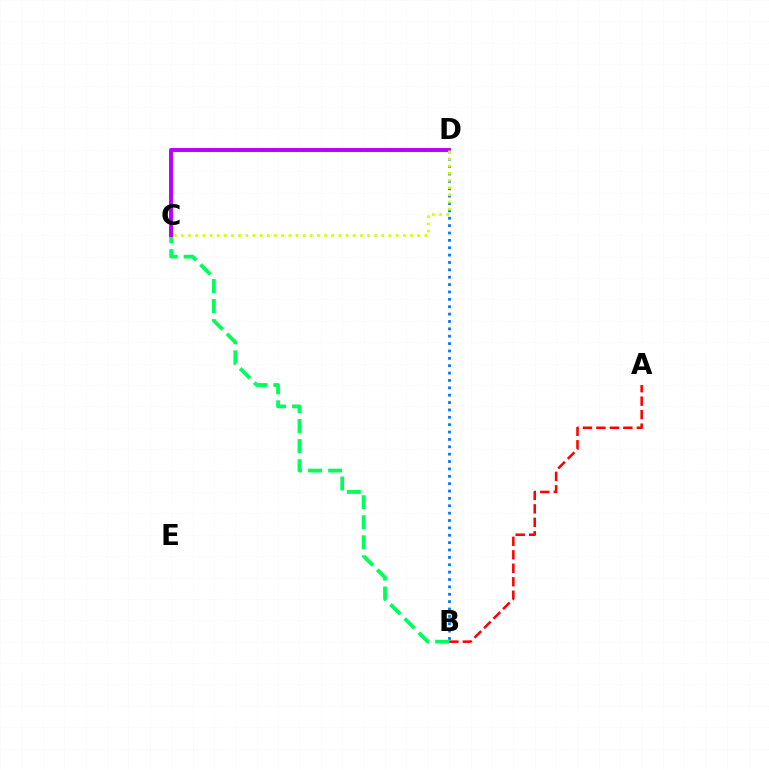{('B', 'D'): [{'color': '#0074ff', 'line_style': 'dotted', 'thickness': 2.0}], ('A', 'B'): [{'color': '#ff0000', 'line_style': 'dashed', 'thickness': 1.83}], ('B', 'C'): [{'color': '#00ff5c', 'line_style': 'dashed', 'thickness': 2.72}], ('C', 'D'): [{'color': '#b900ff', 'line_style': 'solid', 'thickness': 2.83}, {'color': '#d1ff00', 'line_style': 'dotted', 'thickness': 1.95}]}